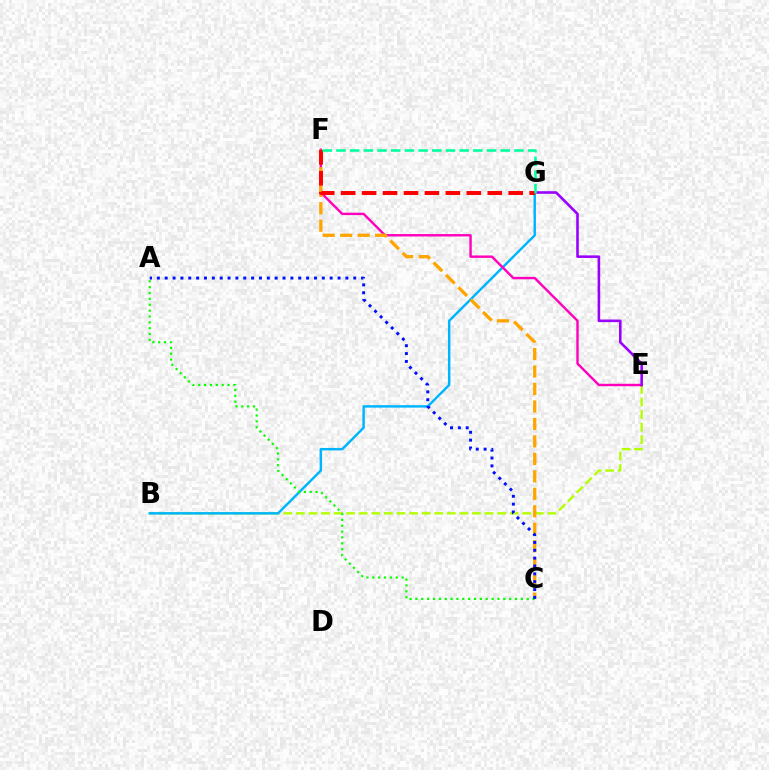{('B', 'E'): [{'color': '#b3ff00', 'line_style': 'dashed', 'thickness': 1.71}], ('B', 'G'): [{'color': '#00b5ff', 'line_style': 'solid', 'thickness': 1.77}], ('E', 'F'): [{'color': '#ff00bd', 'line_style': 'solid', 'thickness': 1.73}], ('E', 'G'): [{'color': '#9b00ff', 'line_style': 'solid', 'thickness': 1.87}], ('C', 'F'): [{'color': '#ffa500', 'line_style': 'dashed', 'thickness': 2.37}], ('F', 'G'): [{'color': '#ff0000', 'line_style': 'dashed', 'thickness': 2.85}, {'color': '#00ff9d', 'line_style': 'dashed', 'thickness': 1.86}], ('A', 'C'): [{'color': '#08ff00', 'line_style': 'dotted', 'thickness': 1.59}, {'color': '#0010ff', 'line_style': 'dotted', 'thickness': 2.13}]}